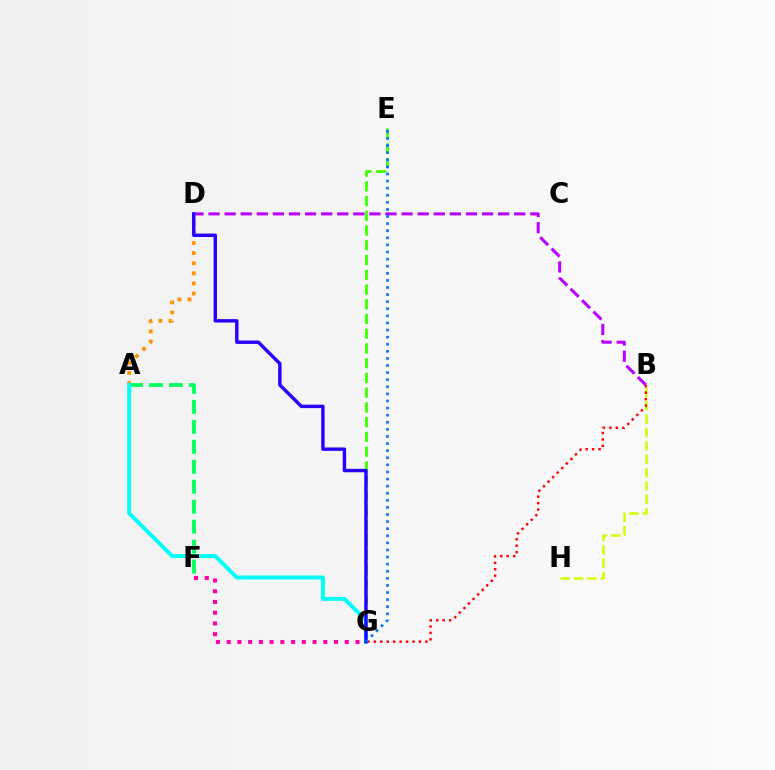{('A', 'F'): [{'color': '#00ff5c', 'line_style': 'dashed', 'thickness': 2.71}], ('E', 'G'): [{'color': '#3dff00', 'line_style': 'dashed', 'thickness': 2.0}, {'color': '#0074ff', 'line_style': 'dotted', 'thickness': 1.93}], ('B', 'H'): [{'color': '#d1ff00', 'line_style': 'dashed', 'thickness': 1.82}], ('B', 'G'): [{'color': '#ff0000', 'line_style': 'dotted', 'thickness': 1.75}], ('B', 'D'): [{'color': '#b900ff', 'line_style': 'dashed', 'thickness': 2.19}], ('F', 'G'): [{'color': '#ff00ac', 'line_style': 'dotted', 'thickness': 2.92}], ('A', 'D'): [{'color': '#ff9400', 'line_style': 'dotted', 'thickness': 2.75}], ('A', 'G'): [{'color': '#00fff6', 'line_style': 'solid', 'thickness': 2.86}], ('D', 'G'): [{'color': '#2500ff', 'line_style': 'solid', 'thickness': 2.46}]}